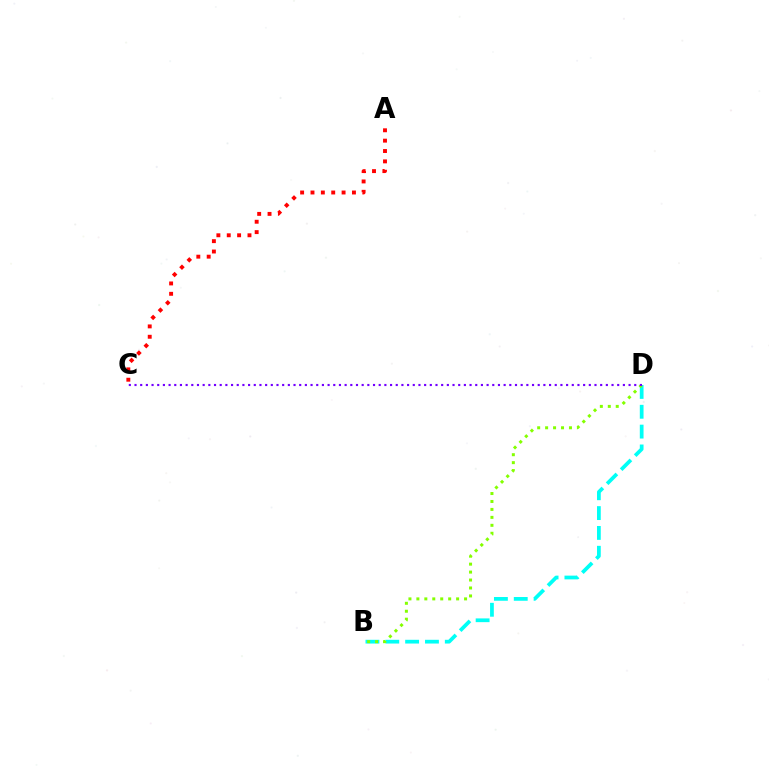{('B', 'D'): [{'color': '#00fff6', 'line_style': 'dashed', 'thickness': 2.7}, {'color': '#84ff00', 'line_style': 'dotted', 'thickness': 2.16}], ('A', 'C'): [{'color': '#ff0000', 'line_style': 'dotted', 'thickness': 2.82}], ('C', 'D'): [{'color': '#7200ff', 'line_style': 'dotted', 'thickness': 1.54}]}